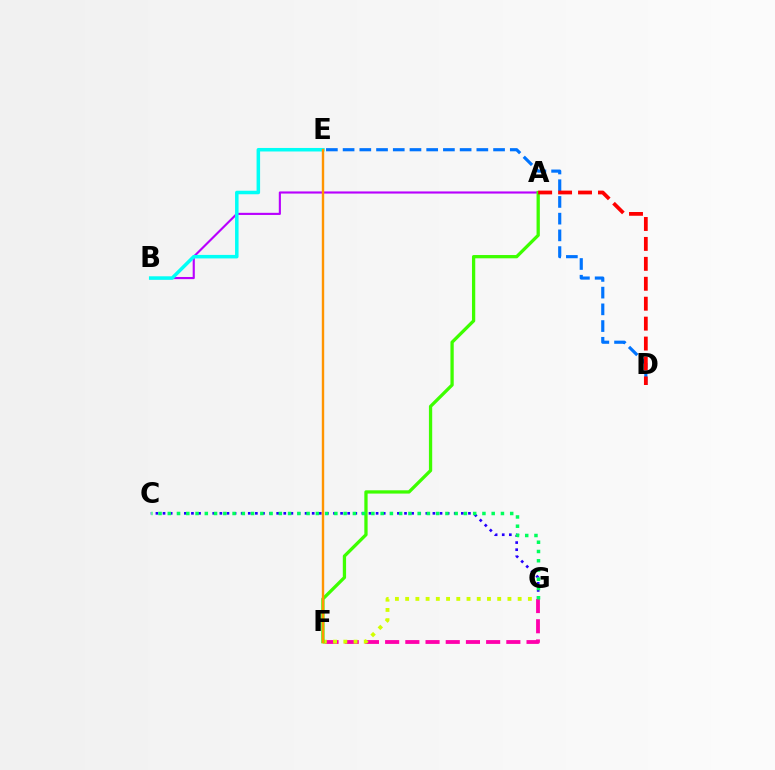{('F', 'G'): [{'color': '#ff00ac', 'line_style': 'dashed', 'thickness': 2.74}, {'color': '#d1ff00', 'line_style': 'dotted', 'thickness': 2.78}], ('D', 'E'): [{'color': '#0074ff', 'line_style': 'dashed', 'thickness': 2.27}], ('A', 'B'): [{'color': '#b900ff', 'line_style': 'solid', 'thickness': 1.54}], ('C', 'G'): [{'color': '#2500ff', 'line_style': 'dotted', 'thickness': 1.93}, {'color': '#00ff5c', 'line_style': 'dotted', 'thickness': 2.51}], ('A', 'F'): [{'color': '#3dff00', 'line_style': 'solid', 'thickness': 2.36}], ('A', 'D'): [{'color': '#ff0000', 'line_style': 'dashed', 'thickness': 2.71}], ('B', 'E'): [{'color': '#00fff6', 'line_style': 'solid', 'thickness': 2.53}], ('E', 'F'): [{'color': '#ff9400', 'line_style': 'solid', 'thickness': 1.72}]}